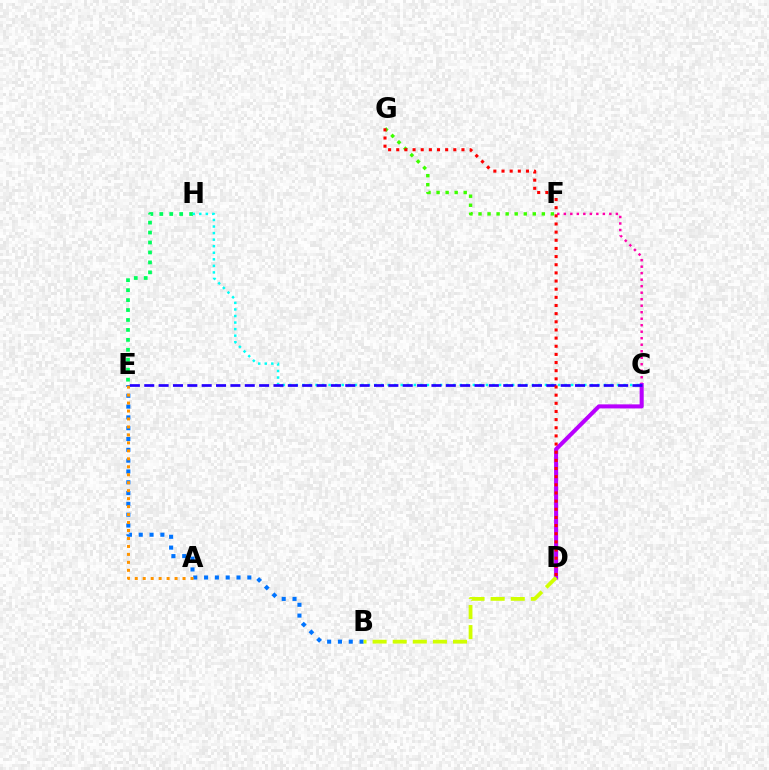{('B', 'E'): [{'color': '#0074ff', 'line_style': 'dotted', 'thickness': 2.94}], ('A', 'E'): [{'color': '#ff9400', 'line_style': 'dotted', 'thickness': 2.16}], ('E', 'H'): [{'color': '#00ff5c', 'line_style': 'dotted', 'thickness': 2.7}], ('C', 'F'): [{'color': '#ff00ac', 'line_style': 'dotted', 'thickness': 1.77}], ('C', 'H'): [{'color': '#00fff6', 'line_style': 'dotted', 'thickness': 1.78}], ('C', 'D'): [{'color': '#b900ff', 'line_style': 'solid', 'thickness': 2.92}], ('C', 'E'): [{'color': '#2500ff', 'line_style': 'dashed', 'thickness': 1.95}], ('F', 'G'): [{'color': '#3dff00', 'line_style': 'dotted', 'thickness': 2.46}], ('D', 'G'): [{'color': '#ff0000', 'line_style': 'dotted', 'thickness': 2.21}], ('B', 'D'): [{'color': '#d1ff00', 'line_style': 'dashed', 'thickness': 2.73}]}